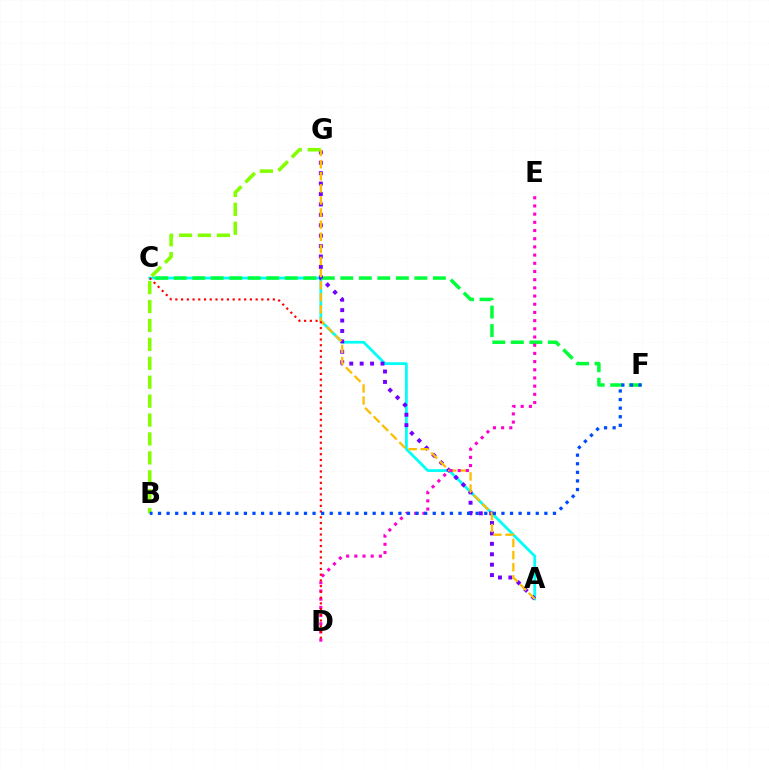{('A', 'C'): [{'color': '#00fff6', 'line_style': 'solid', 'thickness': 1.99}], ('C', 'F'): [{'color': '#00ff39', 'line_style': 'dashed', 'thickness': 2.52}], ('A', 'G'): [{'color': '#7200ff', 'line_style': 'dotted', 'thickness': 2.83}, {'color': '#ffbd00', 'line_style': 'dashed', 'thickness': 1.64}], ('B', 'G'): [{'color': '#84ff00', 'line_style': 'dashed', 'thickness': 2.57}], ('D', 'E'): [{'color': '#ff00cf', 'line_style': 'dotted', 'thickness': 2.23}], ('C', 'D'): [{'color': '#ff0000', 'line_style': 'dotted', 'thickness': 1.56}], ('B', 'F'): [{'color': '#004bff', 'line_style': 'dotted', 'thickness': 2.33}]}